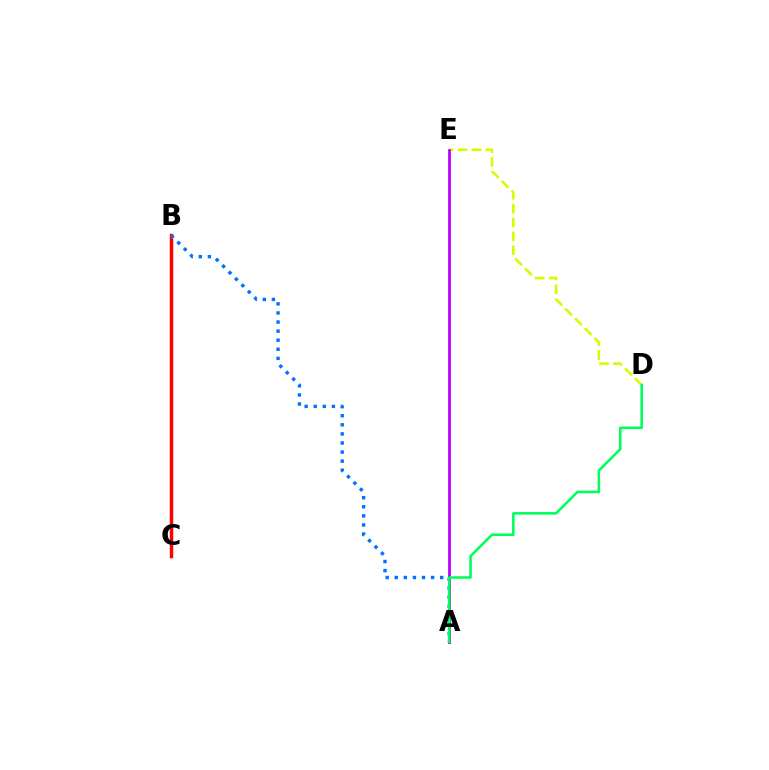{('B', 'C'): [{'color': '#ff0000', 'line_style': 'solid', 'thickness': 2.49}], ('A', 'B'): [{'color': '#0074ff', 'line_style': 'dotted', 'thickness': 2.47}], ('D', 'E'): [{'color': '#d1ff00', 'line_style': 'dashed', 'thickness': 1.88}], ('A', 'E'): [{'color': '#b900ff', 'line_style': 'solid', 'thickness': 1.98}], ('A', 'D'): [{'color': '#00ff5c', 'line_style': 'solid', 'thickness': 1.85}]}